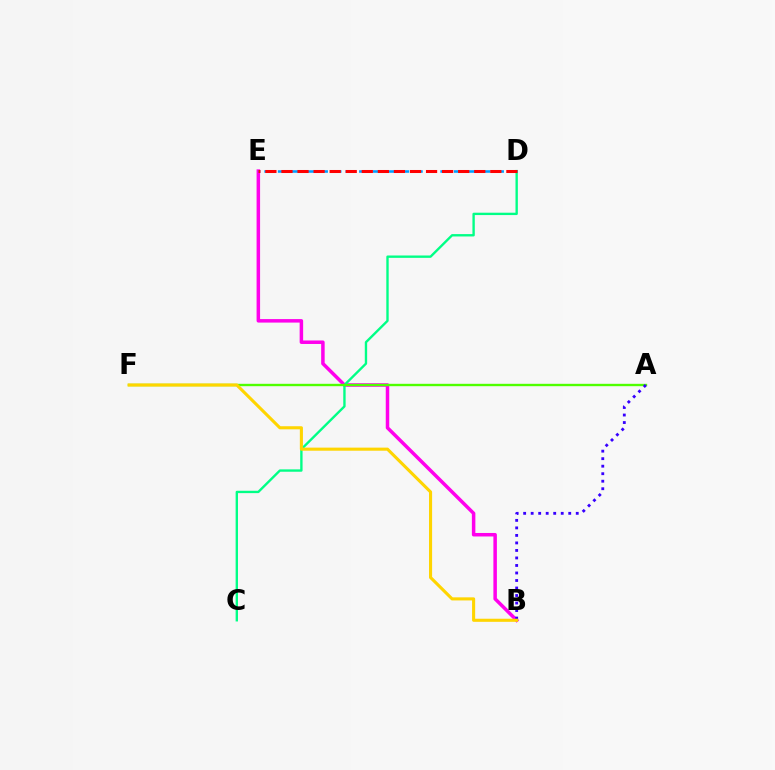{('B', 'E'): [{'color': '#ff00ed', 'line_style': 'solid', 'thickness': 2.52}], ('C', 'D'): [{'color': '#00ff86', 'line_style': 'solid', 'thickness': 1.7}], ('D', 'E'): [{'color': '#009eff', 'line_style': 'dashed', 'thickness': 1.84}, {'color': '#ff0000', 'line_style': 'dashed', 'thickness': 2.18}], ('A', 'F'): [{'color': '#4fff00', 'line_style': 'solid', 'thickness': 1.71}], ('A', 'B'): [{'color': '#3700ff', 'line_style': 'dotted', 'thickness': 2.04}], ('B', 'F'): [{'color': '#ffd500', 'line_style': 'solid', 'thickness': 2.22}]}